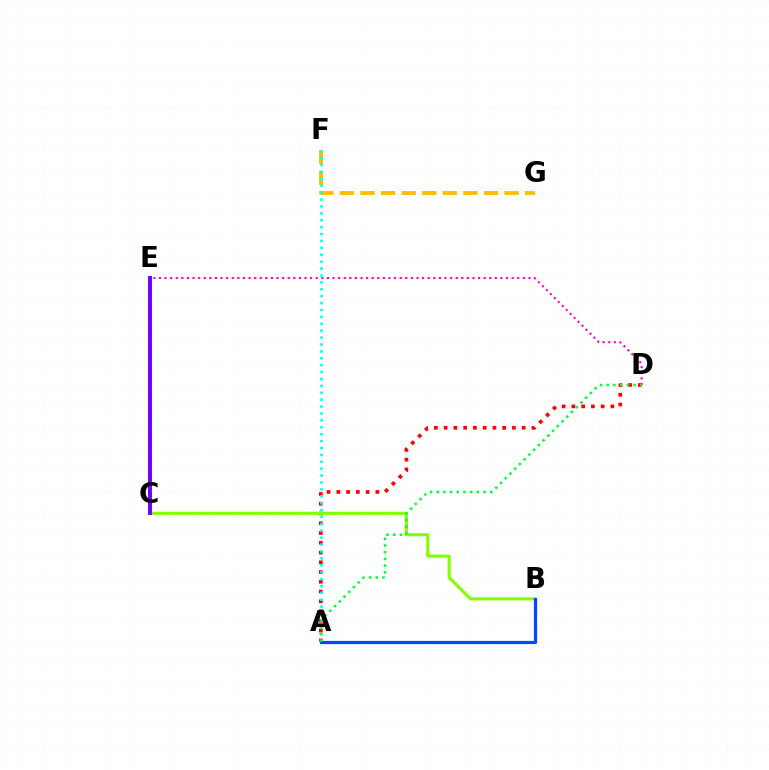{('A', 'D'): [{'color': '#ff0000', 'line_style': 'dotted', 'thickness': 2.65}, {'color': '#00ff39', 'line_style': 'dotted', 'thickness': 1.82}], ('F', 'G'): [{'color': '#ffbd00', 'line_style': 'dashed', 'thickness': 2.8}], ('A', 'F'): [{'color': '#00fff6', 'line_style': 'dotted', 'thickness': 1.87}], ('B', 'C'): [{'color': '#84ff00', 'line_style': 'solid', 'thickness': 2.26}], ('C', 'E'): [{'color': '#7200ff', 'line_style': 'solid', 'thickness': 2.83}], ('A', 'B'): [{'color': '#004bff', 'line_style': 'solid', 'thickness': 2.33}], ('D', 'E'): [{'color': '#ff00cf', 'line_style': 'dotted', 'thickness': 1.52}]}